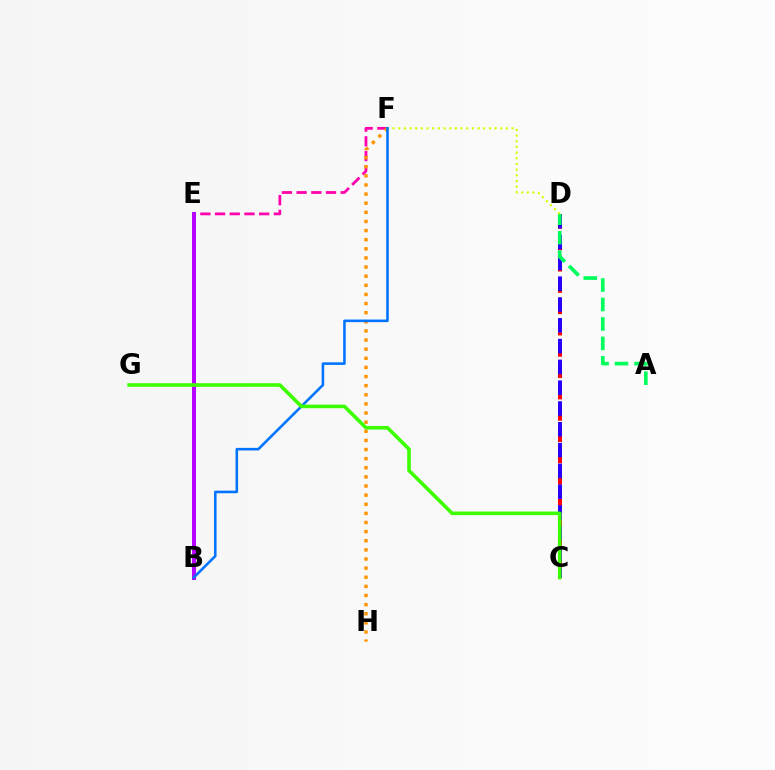{('C', 'D'): [{'color': '#ff0000', 'line_style': 'dashed', 'thickness': 2.9}, {'color': '#2500ff', 'line_style': 'dashed', 'thickness': 2.83}], ('B', 'E'): [{'color': '#00fff6', 'line_style': 'solid', 'thickness': 2.63}, {'color': '#b900ff', 'line_style': 'solid', 'thickness': 2.84}], ('A', 'D'): [{'color': '#00ff5c', 'line_style': 'dashed', 'thickness': 2.64}], ('E', 'F'): [{'color': '#ff00ac', 'line_style': 'dashed', 'thickness': 2.0}], ('D', 'F'): [{'color': '#d1ff00', 'line_style': 'dotted', 'thickness': 1.54}], ('F', 'H'): [{'color': '#ff9400', 'line_style': 'dotted', 'thickness': 2.48}], ('B', 'F'): [{'color': '#0074ff', 'line_style': 'solid', 'thickness': 1.86}], ('C', 'G'): [{'color': '#3dff00', 'line_style': 'solid', 'thickness': 2.6}]}